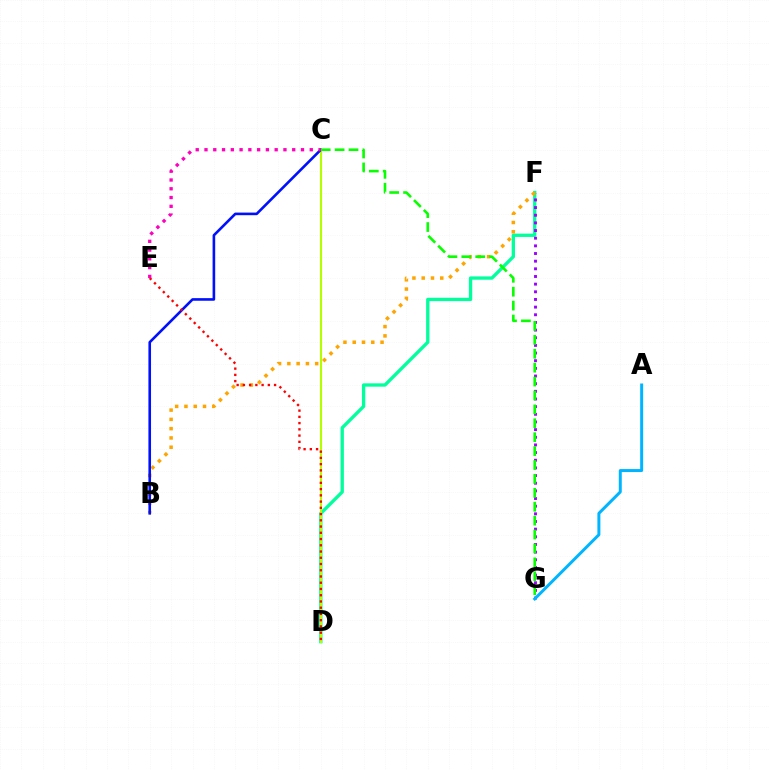{('D', 'F'): [{'color': '#00ff9d', 'line_style': 'solid', 'thickness': 2.38}], ('F', 'G'): [{'color': '#9b00ff', 'line_style': 'dotted', 'thickness': 2.08}], ('B', 'F'): [{'color': '#ffa500', 'line_style': 'dotted', 'thickness': 2.52}], ('C', 'D'): [{'color': '#b3ff00', 'line_style': 'solid', 'thickness': 1.5}], ('B', 'C'): [{'color': '#0010ff', 'line_style': 'solid', 'thickness': 1.88}], ('D', 'E'): [{'color': '#ff0000', 'line_style': 'dotted', 'thickness': 1.7}], ('C', 'G'): [{'color': '#08ff00', 'line_style': 'dashed', 'thickness': 1.89}], ('A', 'G'): [{'color': '#00b5ff', 'line_style': 'solid', 'thickness': 2.15}], ('C', 'E'): [{'color': '#ff00bd', 'line_style': 'dotted', 'thickness': 2.38}]}